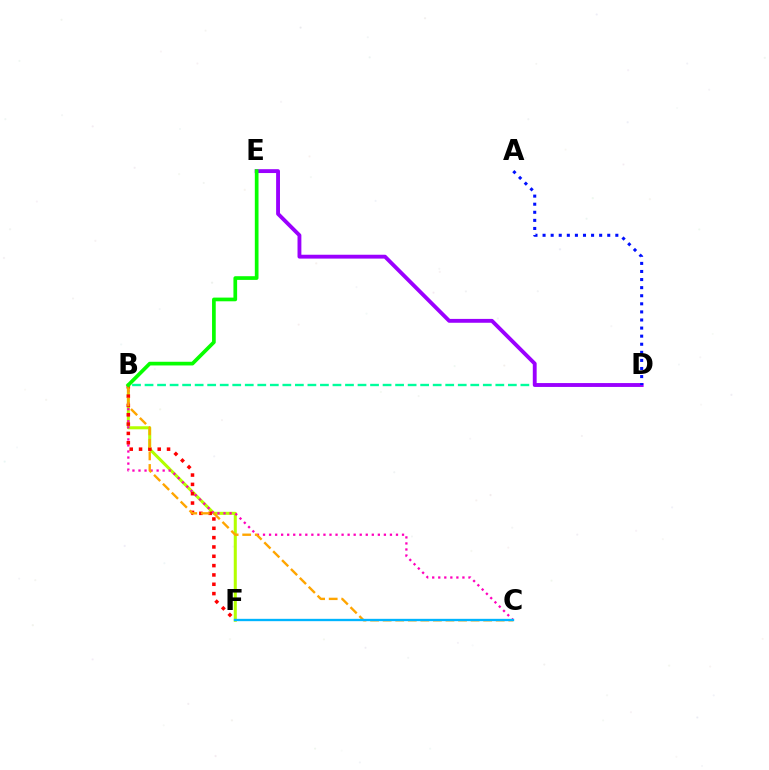{('B', 'D'): [{'color': '#00ff9d', 'line_style': 'dashed', 'thickness': 1.7}], ('D', 'E'): [{'color': '#9b00ff', 'line_style': 'solid', 'thickness': 2.78}], ('B', 'F'): [{'color': '#b3ff00', 'line_style': 'solid', 'thickness': 2.19}, {'color': '#ff0000', 'line_style': 'dotted', 'thickness': 2.53}], ('B', 'C'): [{'color': '#ff00bd', 'line_style': 'dotted', 'thickness': 1.64}, {'color': '#ffa500', 'line_style': 'dashed', 'thickness': 1.71}], ('A', 'D'): [{'color': '#0010ff', 'line_style': 'dotted', 'thickness': 2.2}], ('C', 'F'): [{'color': '#00b5ff', 'line_style': 'solid', 'thickness': 1.68}], ('B', 'E'): [{'color': '#08ff00', 'line_style': 'solid', 'thickness': 2.66}]}